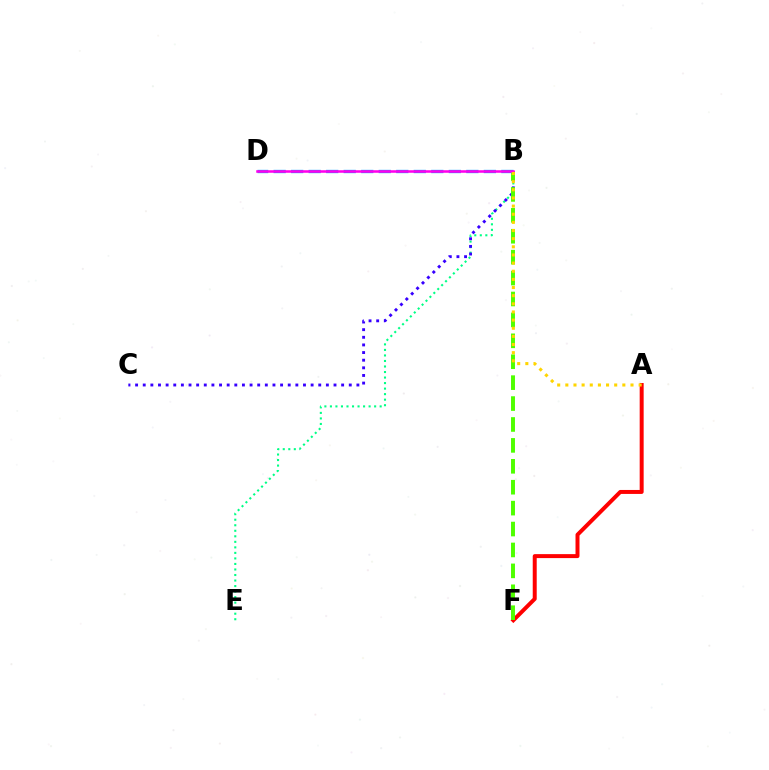{('B', 'E'): [{'color': '#00ff86', 'line_style': 'dotted', 'thickness': 1.5}], ('A', 'F'): [{'color': '#ff0000', 'line_style': 'solid', 'thickness': 2.86}], ('B', 'C'): [{'color': '#3700ff', 'line_style': 'dotted', 'thickness': 2.07}], ('B', 'F'): [{'color': '#4fff00', 'line_style': 'dashed', 'thickness': 2.84}], ('B', 'D'): [{'color': '#009eff', 'line_style': 'dashed', 'thickness': 2.38}, {'color': '#ff00ed', 'line_style': 'solid', 'thickness': 1.83}], ('A', 'B'): [{'color': '#ffd500', 'line_style': 'dotted', 'thickness': 2.21}]}